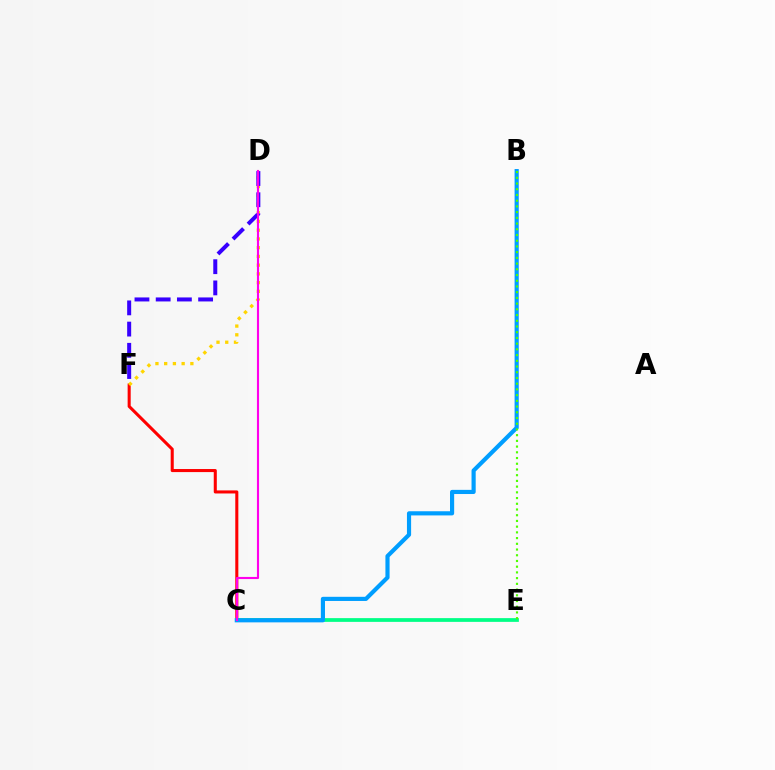{('C', 'F'): [{'color': '#ff0000', 'line_style': 'solid', 'thickness': 2.2}], ('D', 'F'): [{'color': '#ffd500', 'line_style': 'dotted', 'thickness': 2.37}, {'color': '#3700ff', 'line_style': 'dashed', 'thickness': 2.88}], ('C', 'E'): [{'color': '#00ff86', 'line_style': 'solid', 'thickness': 2.69}], ('B', 'C'): [{'color': '#009eff', 'line_style': 'solid', 'thickness': 3.0}], ('B', 'E'): [{'color': '#4fff00', 'line_style': 'dotted', 'thickness': 1.55}], ('C', 'D'): [{'color': '#ff00ed', 'line_style': 'solid', 'thickness': 1.53}]}